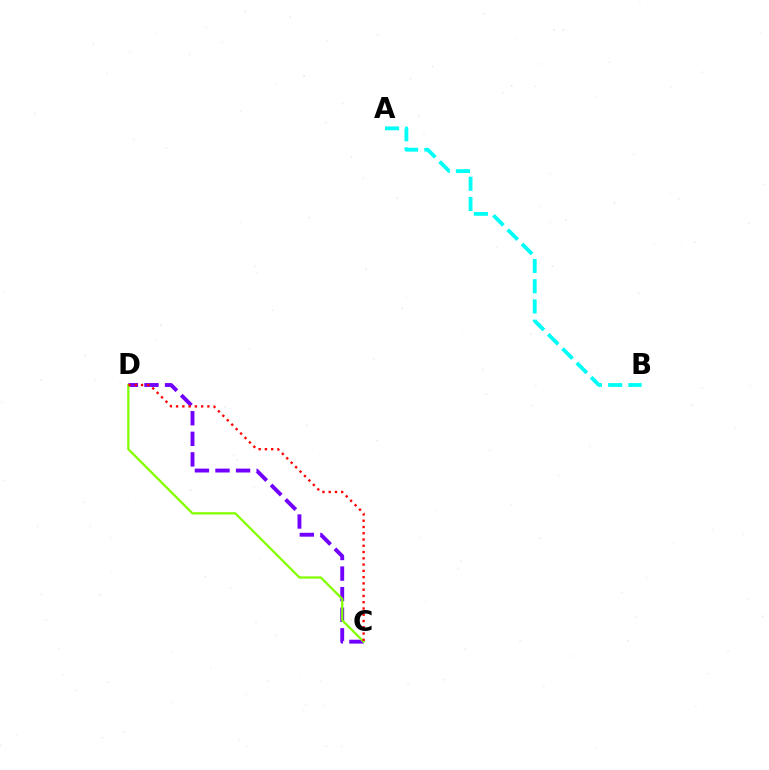{('C', 'D'): [{'color': '#7200ff', 'line_style': 'dashed', 'thickness': 2.8}, {'color': '#84ff00', 'line_style': 'solid', 'thickness': 1.63}, {'color': '#ff0000', 'line_style': 'dotted', 'thickness': 1.7}], ('A', 'B'): [{'color': '#00fff6', 'line_style': 'dashed', 'thickness': 2.75}]}